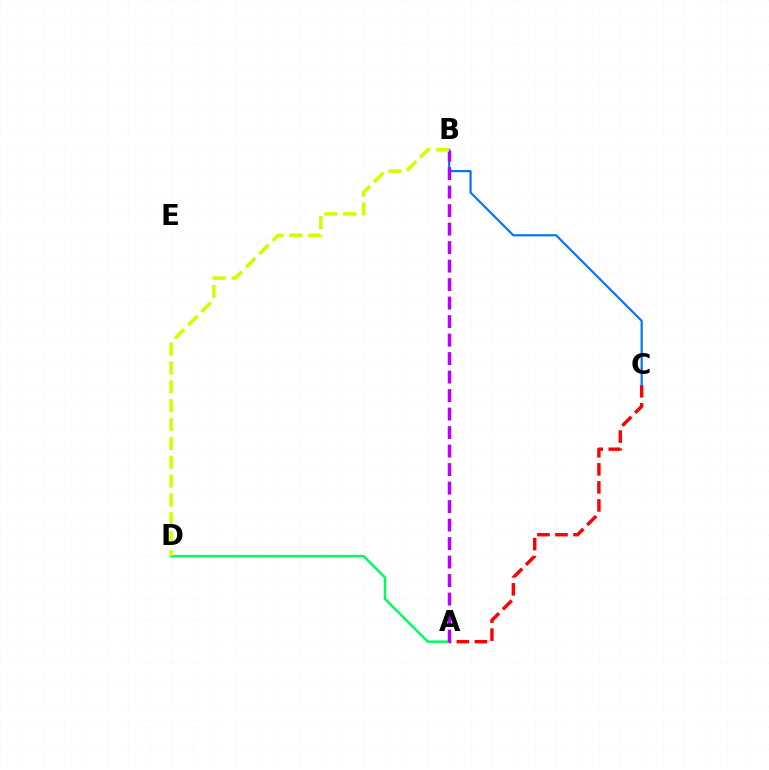{('A', 'D'): [{'color': '#00ff5c', 'line_style': 'solid', 'thickness': 1.8}], ('A', 'C'): [{'color': '#ff0000', 'line_style': 'dashed', 'thickness': 2.45}], ('B', 'C'): [{'color': '#0074ff', 'line_style': 'solid', 'thickness': 1.56}], ('A', 'B'): [{'color': '#b900ff', 'line_style': 'dashed', 'thickness': 2.51}], ('B', 'D'): [{'color': '#d1ff00', 'line_style': 'dashed', 'thickness': 2.56}]}